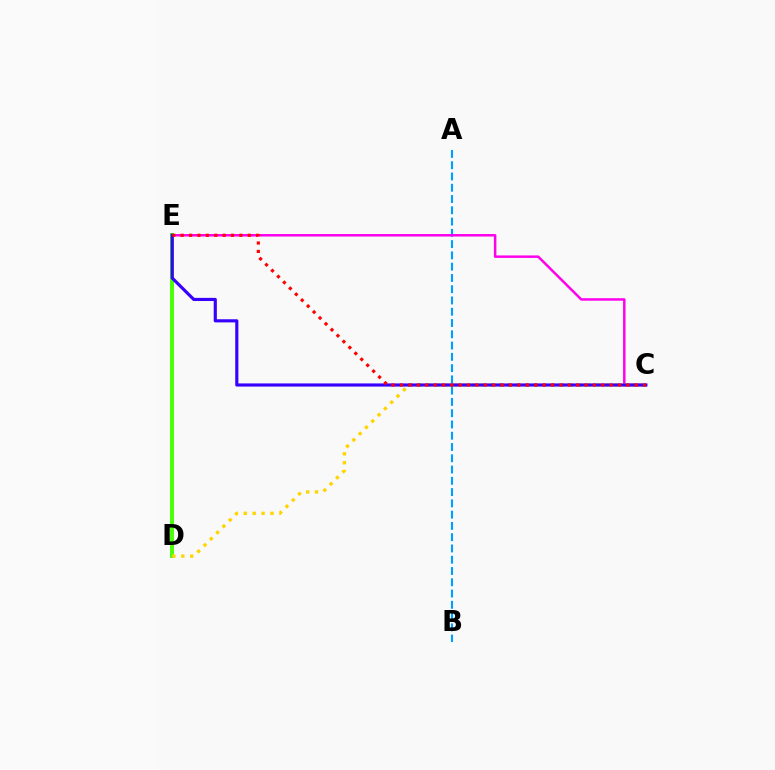{('D', 'E'): [{'color': '#00ff86', 'line_style': 'solid', 'thickness': 2.65}, {'color': '#4fff00', 'line_style': 'solid', 'thickness': 2.68}], ('A', 'B'): [{'color': '#009eff', 'line_style': 'dashed', 'thickness': 1.53}], ('C', 'E'): [{'color': '#ff00ed', 'line_style': 'solid', 'thickness': 1.79}, {'color': '#3700ff', 'line_style': 'solid', 'thickness': 2.26}, {'color': '#ff0000', 'line_style': 'dotted', 'thickness': 2.28}], ('C', 'D'): [{'color': '#ffd500', 'line_style': 'dotted', 'thickness': 2.42}]}